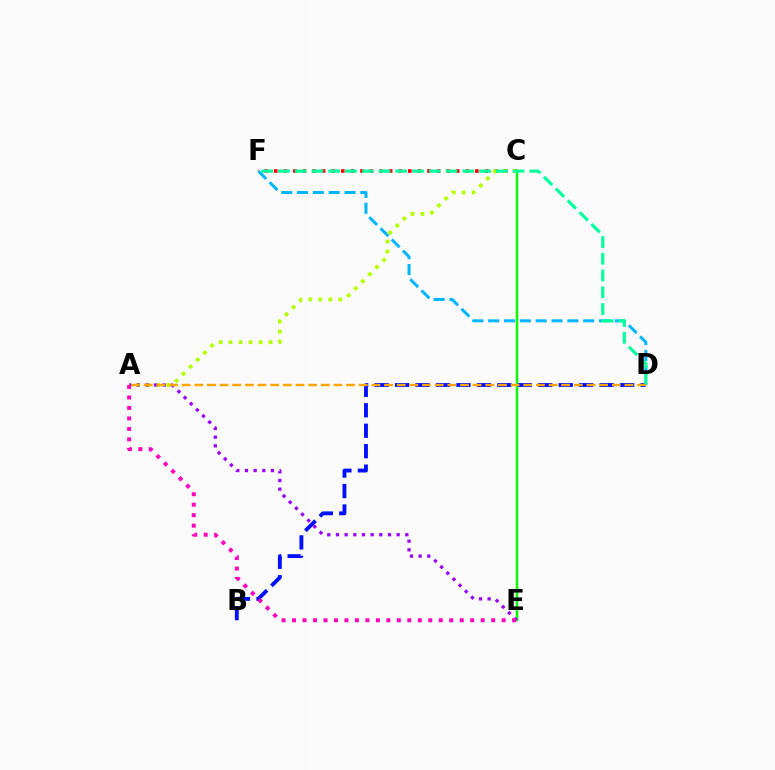{('C', 'E'): [{'color': '#08ff00', 'line_style': 'solid', 'thickness': 1.78}], ('C', 'F'): [{'color': '#ff0000', 'line_style': 'dotted', 'thickness': 2.6}], ('A', 'C'): [{'color': '#b3ff00', 'line_style': 'dotted', 'thickness': 2.72}], ('B', 'D'): [{'color': '#0010ff', 'line_style': 'dashed', 'thickness': 2.78}], ('A', 'E'): [{'color': '#9b00ff', 'line_style': 'dotted', 'thickness': 2.36}, {'color': '#ff00bd', 'line_style': 'dotted', 'thickness': 2.85}], ('D', 'F'): [{'color': '#00b5ff', 'line_style': 'dashed', 'thickness': 2.15}, {'color': '#00ff9d', 'line_style': 'dashed', 'thickness': 2.28}], ('A', 'D'): [{'color': '#ffa500', 'line_style': 'dashed', 'thickness': 1.72}]}